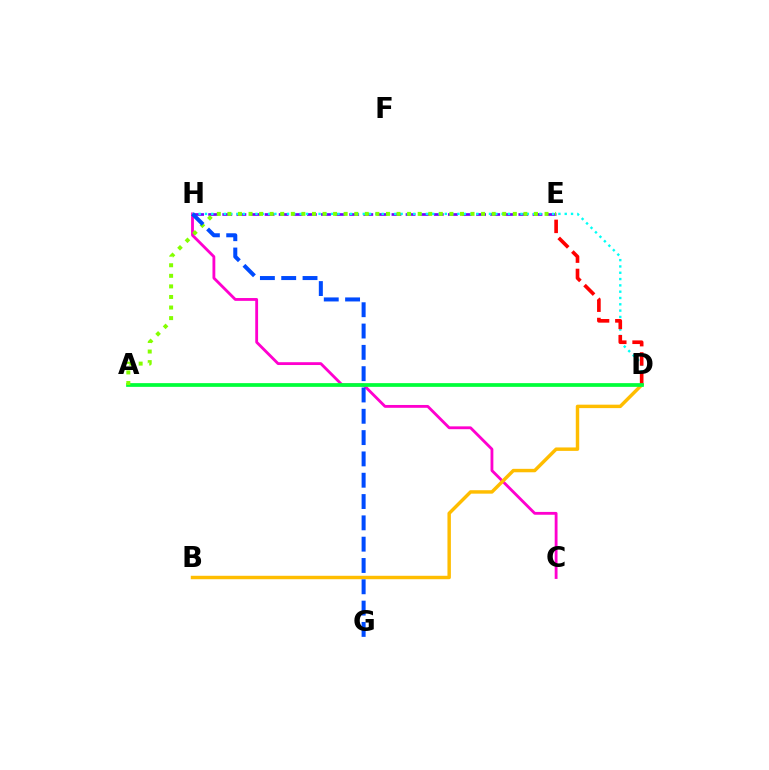{('E', 'H'): [{'color': '#7200ff', 'line_style': 'dashed', 'thickness': 1.92}], ('C', 'H'): [{'color': '#ff00cf', 'line_style': 'solid', 'thickness': 2.04}], ('B', 'D'): [{'color': '#ffbd00', 'line_style': 'solid', 'thickness': 2.48}], ('D', 'H'): [{'color': '#00fff6', 'line_style': 'dotted', 'thickness': 1.71}], ('D', 'E'): [{'color': '#ff0000', 'line_style': 'dashed', 'thickness': 2.62}], ('A', 'D'): [{'color': '#00ff39', 'line_style': 'solid', 'thickness': 2.68}], ('A', 'E'): [{'color': '#84ff00', 'line_style': 'dotted', 'thickness': 2.87}], ('G', 'H'): [{'color': '#004bff', 'line_style': 'dashed', 'thickness': 2.9}]}